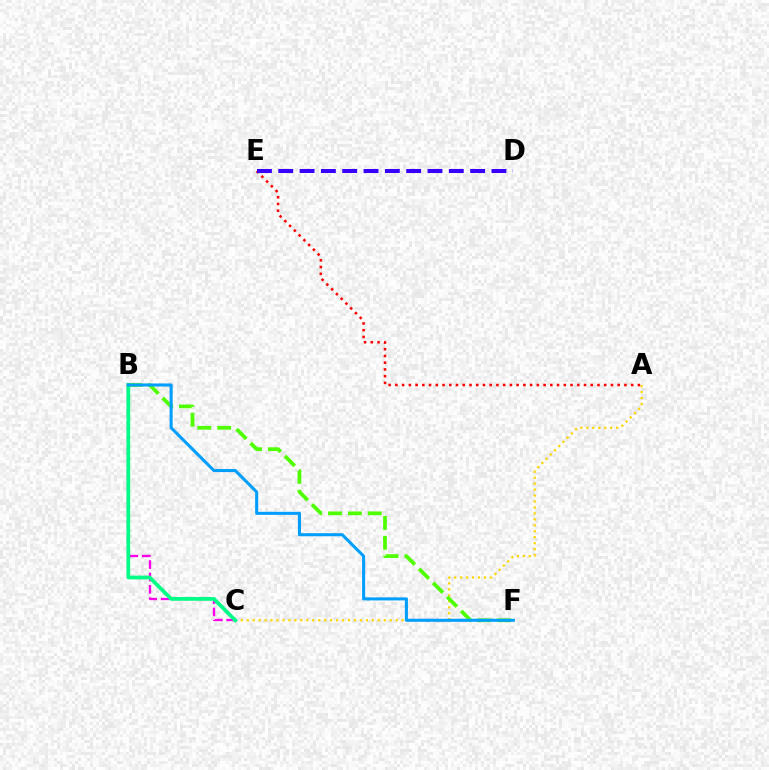{('A', 'C'): [{'color': '#ffd500', 'line_style': 'dotted', 'thickness': 1.62}], ('B', 'F'): [{'color': '#4fff00', 'line_style': 'dashed', 'thickness': 2.7}, {'color': '#009eff', 'line_style': 'solid', 'thickness': 2.21}], ('B', 'C'): [{'color': '#ff00ed', 'line_style': 'dashed', 'thickness': 1.68}, {'color': '#00ff86', 'line_style': 'solid', 'thickness': 2.69}], ('A', 'E'): [{'color': '#ff0000', 'line_style': 'dotted', 'thickness': 1.83}], ('D', 'E'): [{'color': '#3700ff', 'line_style': 'dashed', 'thickness': 2.9}]}